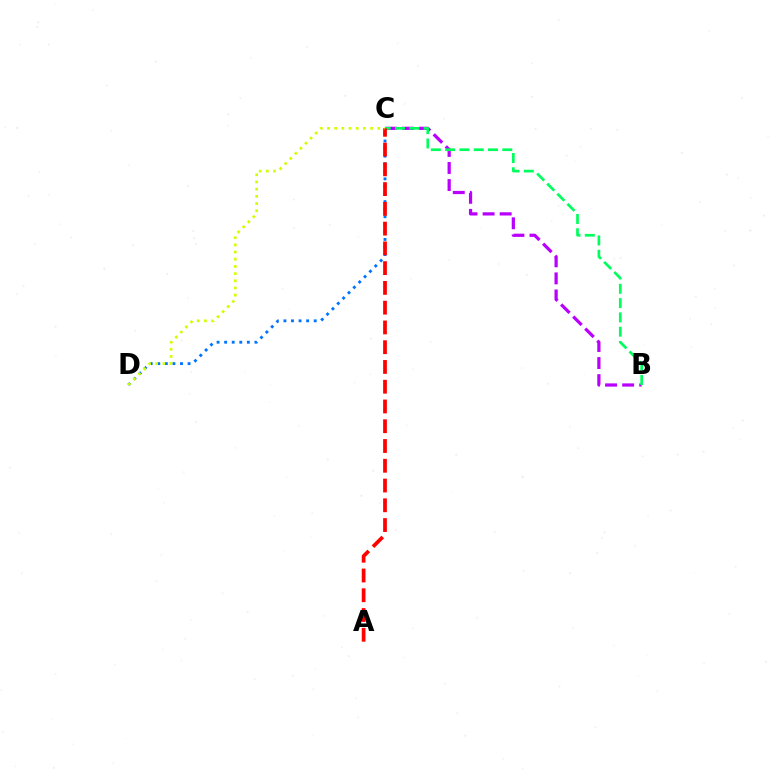{('C', 'D'): [{'color': '#0074ff', 'line_style': 'dotted', 'thickness': 2.06}, {'color': '#d1ff00', 'line_style': 'dotted', 'thickness': 1.95}], ('B', 'C'): [{'color': '#b900ff', 'line_style': 'dashed', 'thickness': 2.32}, {'color': '#00ff5c', 'line_style': 'dashed', 'thickness': 1.94}], ('A', 'C'): [{'color': '#ff0000', 'line_style': 'dashed', 'thickness': 2.68}]}